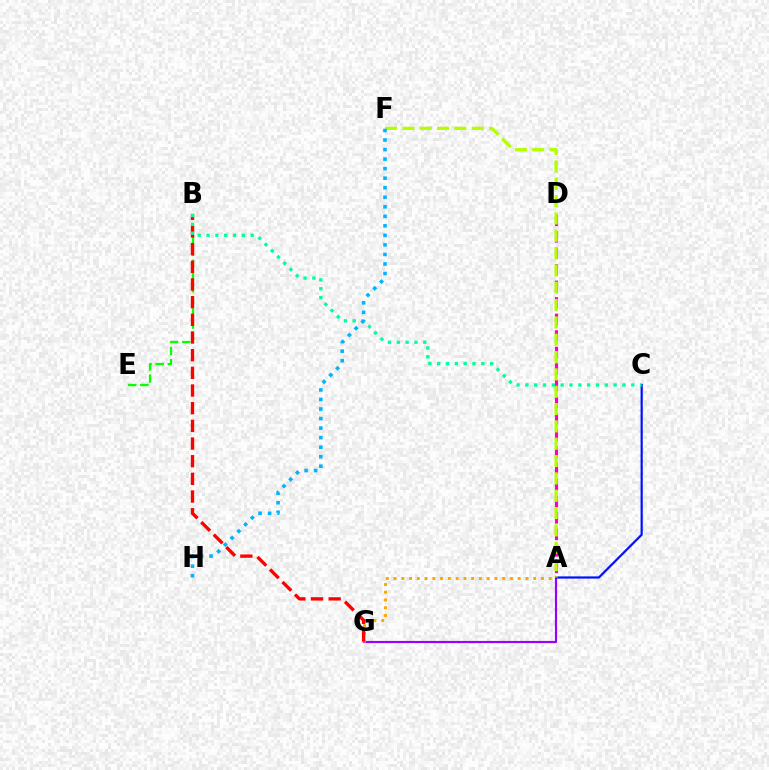{('A', 'G'): [{'color': '#9b00ff', 'line_style': 'solid', 'thickness': 1.55}, {'color': '#ffa500', 'line_style': 'dotted', 'thickness': 2.11}], ('B', 'E'): [{'color': '#08ff00', 'line_style': 'dashed', 'thickness': 1.65}], ('A', 'D'): [{'color': '#ff00bd', 'line_style': 'dashed', 'thickness': 2.25}], ('A', 'C'): [{'color': '#0010ff', 'line_style': 'solid', 'thickness': 1.59}], ('B', 'G'): [{'color': '#ff0000', 'line_style': 'dashed', 'thickness': 2.4}], ('A', 'F'): [{'color': '#b3ff00', 'line_style': 'dashed', 'thickness': 2.35}], ('B', 'C'): [{'color': '#00ff9d', 'line_style': 'dotted', 'thickness': 2.4}], ('F', 'H'): [{'color': '#00b5ff', 'line_style': 'dotted', 'thickness': 2.59}]}